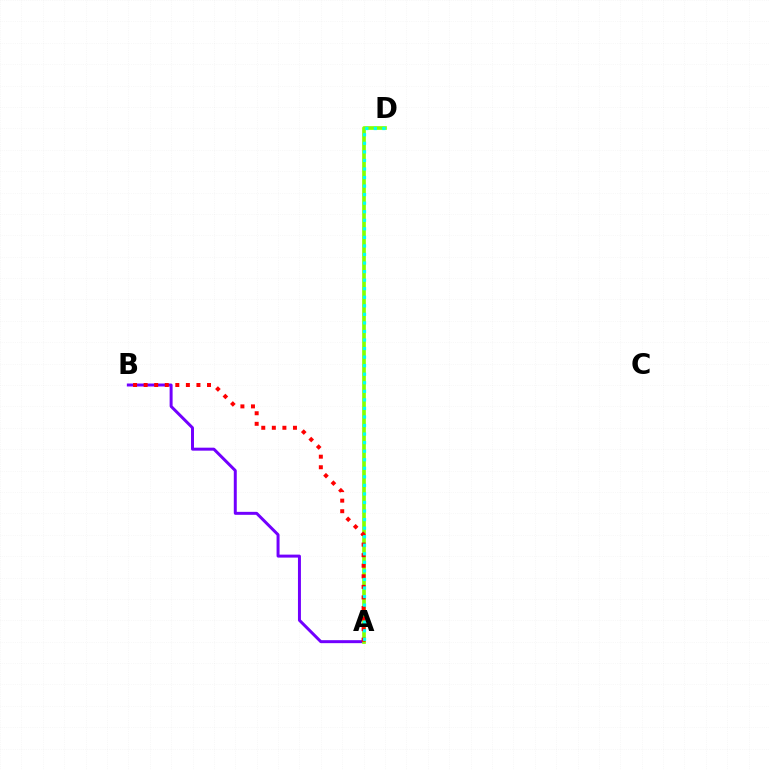{('A', 'B'): [{'color': '#7200ff', 'line_style': 'solid', 'thickness': 2.14}, {'color': '#ff0000', 'line_style': 'dotted', 'thickness': 2.87}], ('A', 'D'): [{'color': '#84ff00', 'line_style': 'solid', 'thickness': 2.65}, {'color': '#00fff6', 'line_style': 'dotted', 'thickness': 2.32}]}